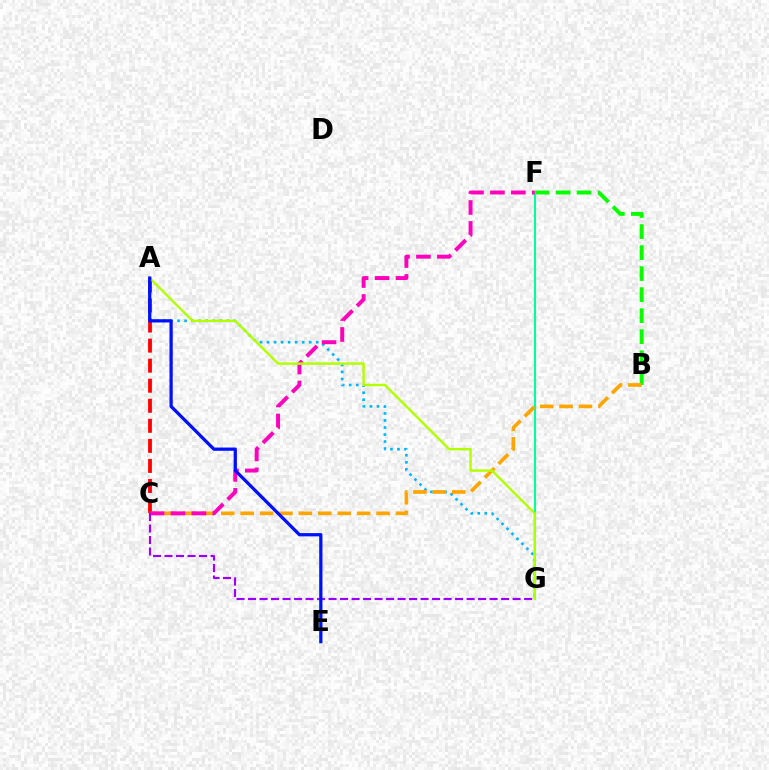{('A', 'G'): [{'color': '#00b5ff', 'line_style': 'dotted', 'thickness': 1.91}, {'color': '#b3ff00', 'line_style': 'solid', 'thickness': 1.75}], ('A', 'C'): [{'color': '#ff0000', 'line_style': 'dashed', 'thickness': 2.72}], ('B', 'F'): [{'color': '#08ff00', 'line_style': 'dashed', 'thickness': 2.86}], ('F', 'G'): [{'color': '#00ff9d', 'line_style': 'solid', 'thickness': 1.54}], ('B', 'C'): [{'color': '#ffa500', 'line_style': 'dashed', 'thickness': 2.64}], ('C', 'F'): [{'color': '#ff00bd', 'line_style': 'dashed', 'thickness': 2.84}], ('C', 'G'): [{'color': '#9b00ff', 'line_style': 'dashed', 'thickness': 1.56}], ('A', 'E'): [{'color': '#0010ff', 'line_style': 'solid', 'thickness': 2.34}]}